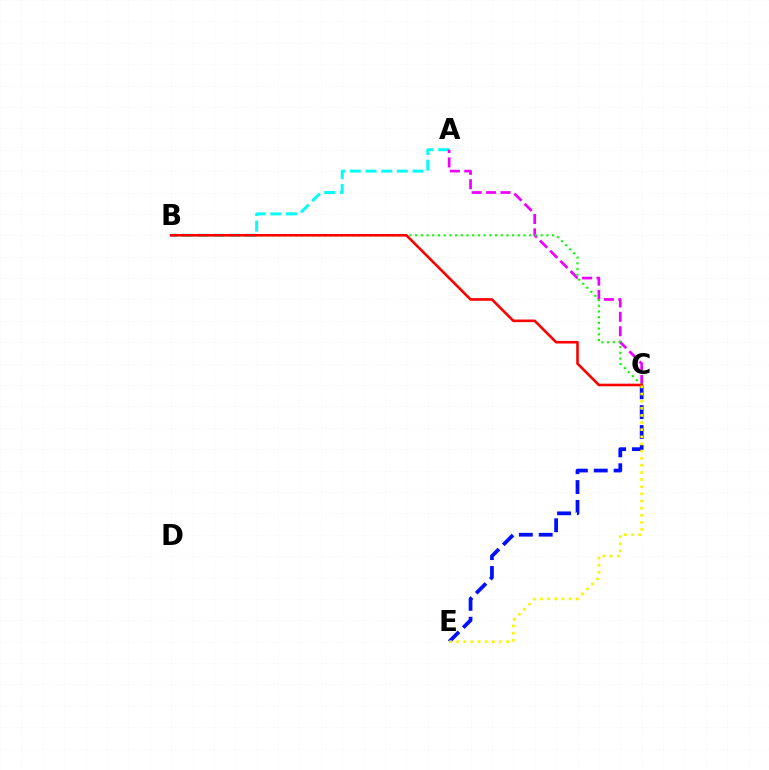{('C', 'E'): [{'color': '#0010ff', 'line_style': 'dashed', 'thickness': 2.7}, {'color': '#fcf500', 'line_style': 'dotted', 'thickness': 1.94}], ('A', 'B'): [{'color': '#00fff6', 'line_style': 'dashed', 'thickness': 2.13}], ('A', 'C'): [{'color': '#ee00ff', 'line_style': 'dashed', 'thickness': 1.96}], ('B', 'C'): [{'color': '#08ff00', 'line_style': 'dotted', 'thickness': 1.55}, {'color': '#ff0000', 'line_style': 'solid', 'thickness': 1.88}]}